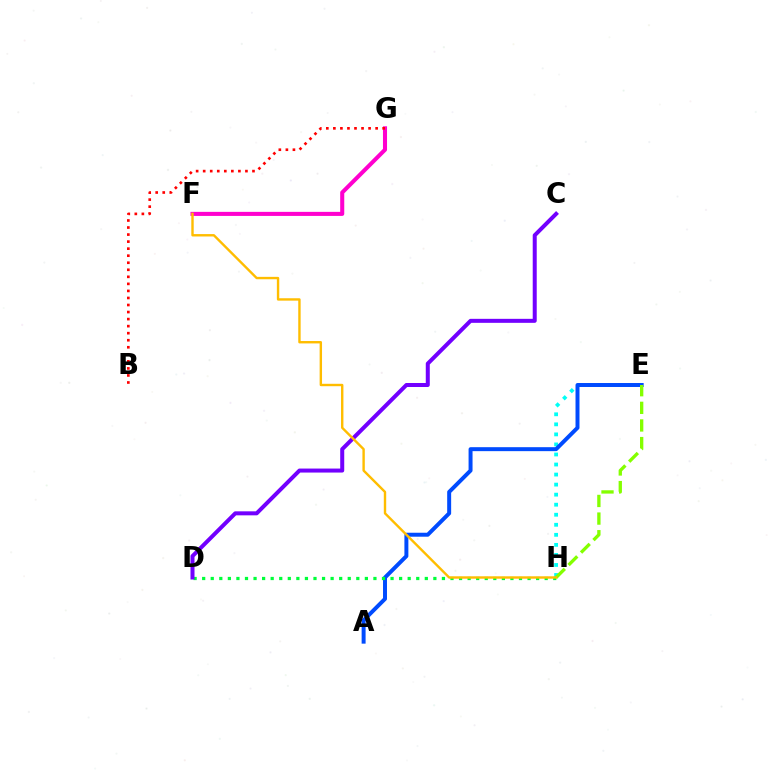{('F', 'G'): [{'color': '#ff00cf', 'line_style': 'solid', 'thickness': 2.92}], ('E', 'H'): [{'color': '#00fff6', 'line_style': 'dotted', 'thickness': 2.73}, {'color': '#84ff00', 'line_style': 'dashed', 'thickness': 2.39}], ('A', 'E'): [{'color': '#004bff', 'line_style': 'solid', 'thickness': 2.86}], ('D', 'H'): [{'color': '#00ff39', 'line_style': 'dotted', 'thickness': 2.33}], ('C', 'D'): [{'color': '#7200ff', 'line_style': 'solid', 'thickness': 2.88}], ('B', 'G'): [{'color': '#ff0000', 'line_style': 'dotted', 'thickness': 1.91}], ('F', 'H'): [{'color': '#ffbd00', 'line_style': 'solid', 'thickness': 1.73}]}